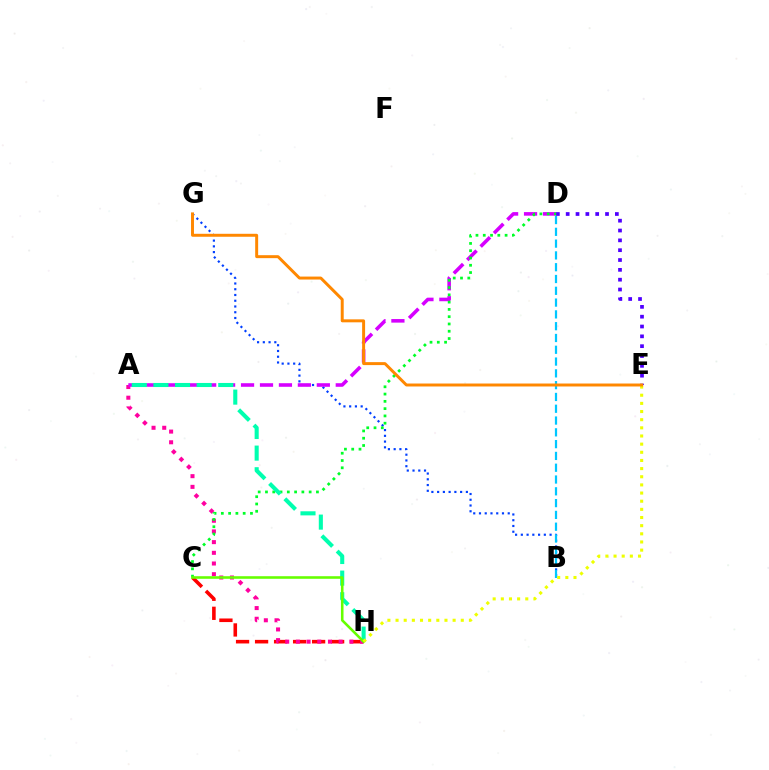{('C', 'H'): [{'color': '#ff0000', 'line_style': 'dashed', 'thickness': 2.58}, {'color': '#66ff00', 'line_style': 'solid', 'thickness': 1.86}], ('A', 'H'): [{'color': '#ff00a0', 'line_style': 'dotted', 'thickness': 2.9}, {'color': '#00ffaf', 'line_style': 'dashed', 'thickness': 2.94}], ('B', 'G'): [{'color': '#003fff', 'line_style': 'dotted', 'thickness': 1.56}], ('D', 'E'): [{'color': '#4f00ff', 'line_style': 'dotted', 'thickness': 2.67}], ('A', 'D'): [{'color': '#d600ff', 'line_style': 'dashed', 'thickness': 2.57}], ('C', 'D'): [{'color': '#00ff27', 'line_style': 'dotted', 'thickness': 1.98}], ('B', 'D'): [{'color': '#00c7ff', 'line_style': 'dashed', 'thickness': 1.6}], ('E', 'H'): [{'color': '#eeff00', 'line_style': 'dotted', 'thickness': 2.21}], ('E', 'G'): [{'color': '#ff8800', 'line_style': 'solid', 'thickness': 2.13}]}